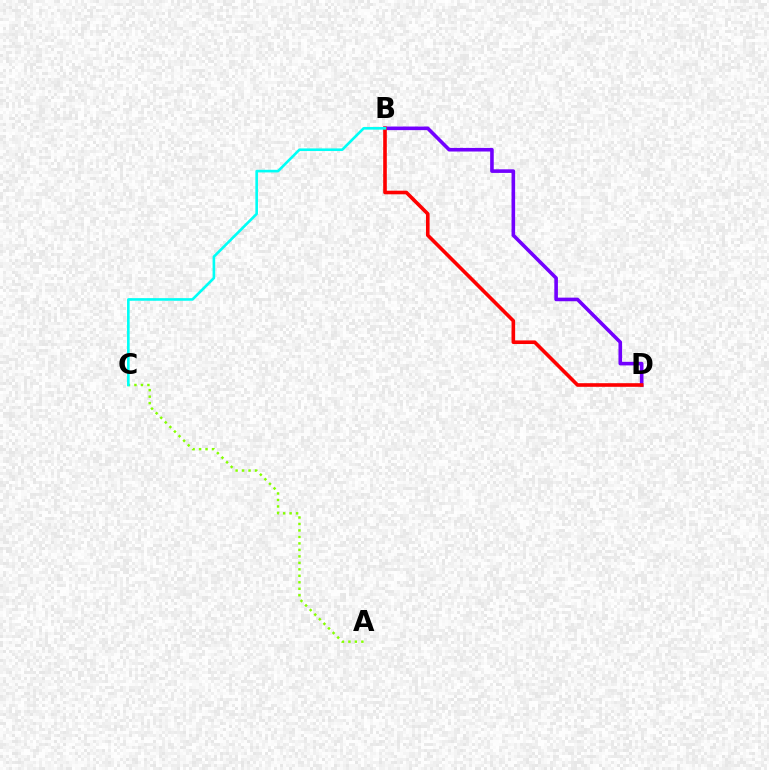{('B', 'D'): [{'color': '#7200ff', 'line_style': 'solid', 'thickness': 2.59}, {'color': '#ff0000', 'line_style': 'solid', 'thickness': 2.6}], ('A', 'C'): [{'color': '#84ff00', 'line_style': 'dotted', 'thickness': 1.76}], ('B', 'C'): [{'color': '#00fff6', 'line_style': 'solid', 'thickness': 1.88}]}